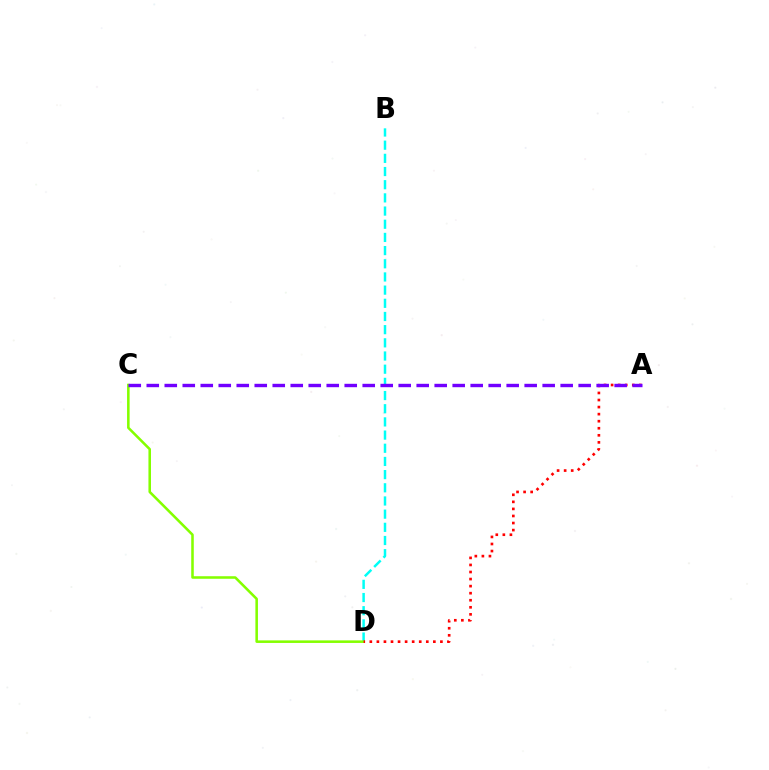{('B', 'D'): [{'color': '#00fff6', 'line_style': 'dashed', 'thickness': 1.79}], ('C', 'D'): [{'color': '#84ff00', 'line_style': 'solid', 'thickness': 1.84}], ('A', 'D'): [{'color': '#ff0000', 'line_style': 'dotted', 'thickness': 1.92}], ('A', 'C'): [{'color': '#7200ff', 'line_style': 'dashed', 'thickness': 2.44}]}